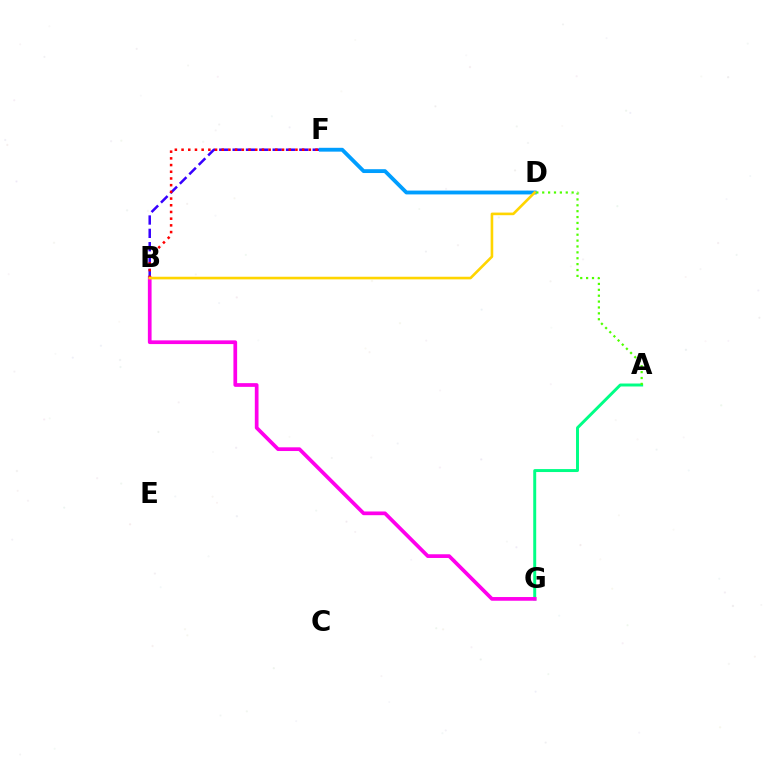{('A', 'G'): [{'color': '#00ff86', 'line_style': 'solid', 'thickness': 2.13}], ('B', 'G'): [{'color': '#ff00ed', 'line_style': 'solid', 'thickness': 2.67}], ('B', 'F'): [{'color': '#3700ff', 'line_style': 'dashed', 'thickness': 1.81}, {'color': '#ff0000', 'line_style': 'dotted', 'thickness': 1.82}], ('D', 'F'): [{'color': '#009eff', 'line_style': 'solid', 'thickness': 2.76}], ('B', 'D'): [{'color': '#ffd500', 'line_style': 'solid', 'thickness': 1.89}], ('A', 'D'): [{'color': '#4fff00', 'line_style': 'dotted', 'thickness': 1.6}]}